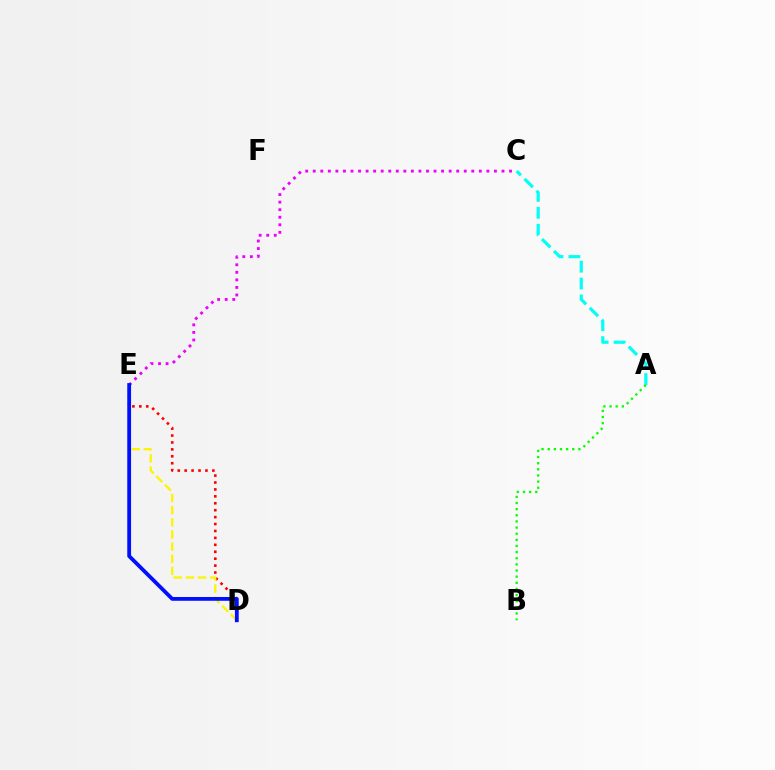{('C', 'E'): [{'color': '#ee00ff', 'line_style': 'dotted', 'thickness': 2.05}], ('D', 'E'): [{'color': '#ff0000', 'line_style': 'dotted', 'thickness': 1.88}, {'color': '#fcf500', 'line_style': 'dashed', 'thickness': 1.65}, {'color': '#0010ff', 'line_style': 'solid', 'thickness': 2.73}], ('A', 'C'): [{'color': '#00fff6', 'line_style': 'dashed', 'thickness': 2.29}], ('A', 'B'): [{'color': '#08ff00', 'line_style': 'dotted', 'thickness': 1.67}]}